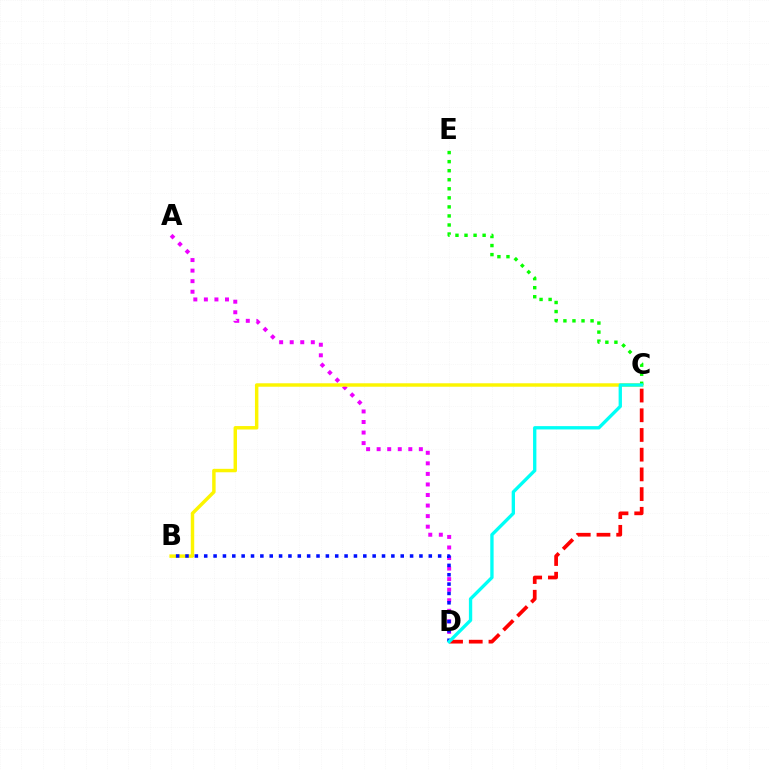{('A', 'D'): [{'color': '#ee00ff', 'line_style': 'dotted', 'thickness': 2.87}], ('B', 'C'): [{'color': '#fcf500', 'line_style': 'solid', 'thickness': 2.48}], ('C', 'E'): [{'color': '#08ff00', 'line_style': 'dotted', 'thickness': 2.46}], ('C', 'D'): [{'color': '#ff0000', 'line_style': 'dashed', 'thickness': 2.68}, {'color': '#00fff6', 'line_style': 'solid', 'thickness': 2.4}], ('B', 'D'): [{'color': '#0010ff', 'line_style': 'dotted', 'thickness': 2.54}]}